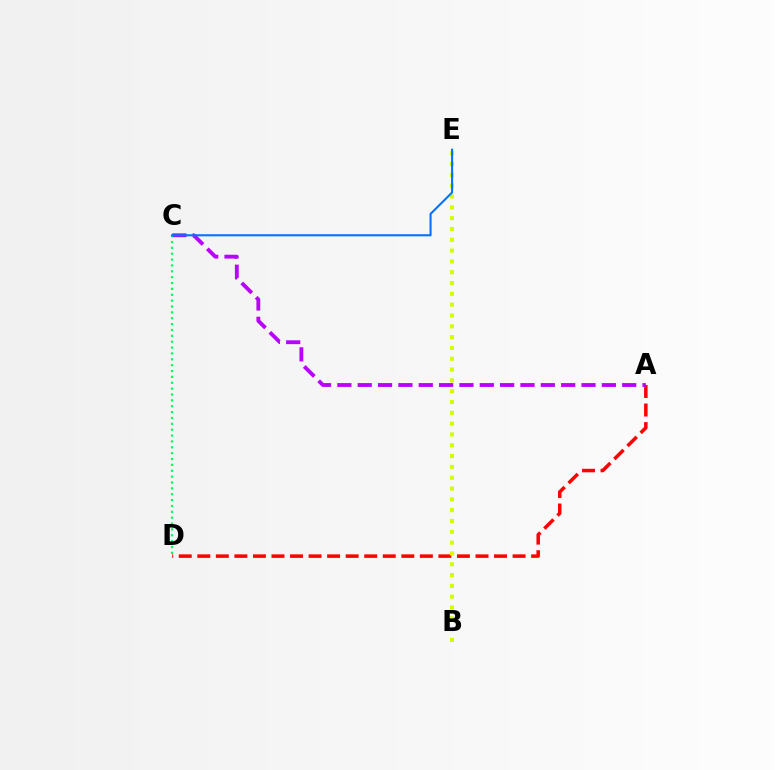{('A', 'D'): [{'color': '#ff0000', 'line_style': 'dashed', 'thickness': 2.52}], ('A', 'C'): [{'color': '#b900ff', 'line_style': 'dashed', 'thickness': 2.76}], ('B', 'E'): [{'color': '#d1ff00', 'line_style': 'dotted', 'thickness': 2.94}], ('C', 'D'): [{'color': '#00ff5c', 'line_style': 'dotted', 'thickness': 1.59}], ('C', 'E'): [{'color': '#0074ff', 'line_style': 'solid', 'thickness': 1.51}]}